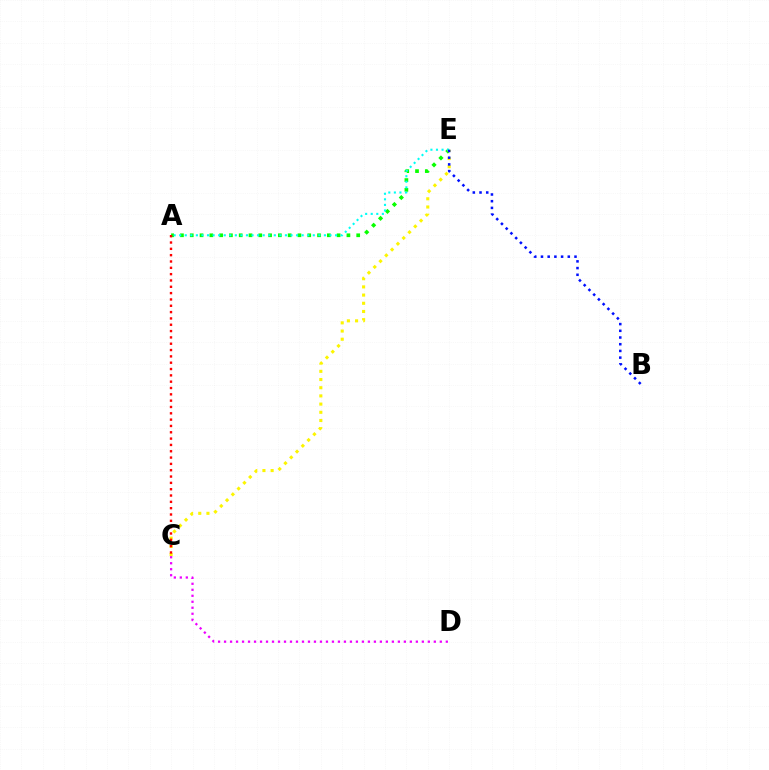{('A', 'E'): [{'color': '#08ff00', 'line_style': 'dotted', 'thickness': 2.66}, {'color': '#00fff6', 'line_style': 'dotted', 'thickness': 1.51}], ('C', 'E'): [{'color': '#fcf500', 'line_style': 'dotted', 'thickness': 2.23}], ('C', 'D'): [{'color': '#ee00ff', 'line_style': 'dotted', 'thickness': 1.63}], ('B', 'E'): [{'color': '#0010ff', 'line_style': 'dotted', 'thickness': 1.82}], ('A', 'C'): [{'color': '#ff0000', 'line_style': 'dotted', 'thickness': 1.72}]}